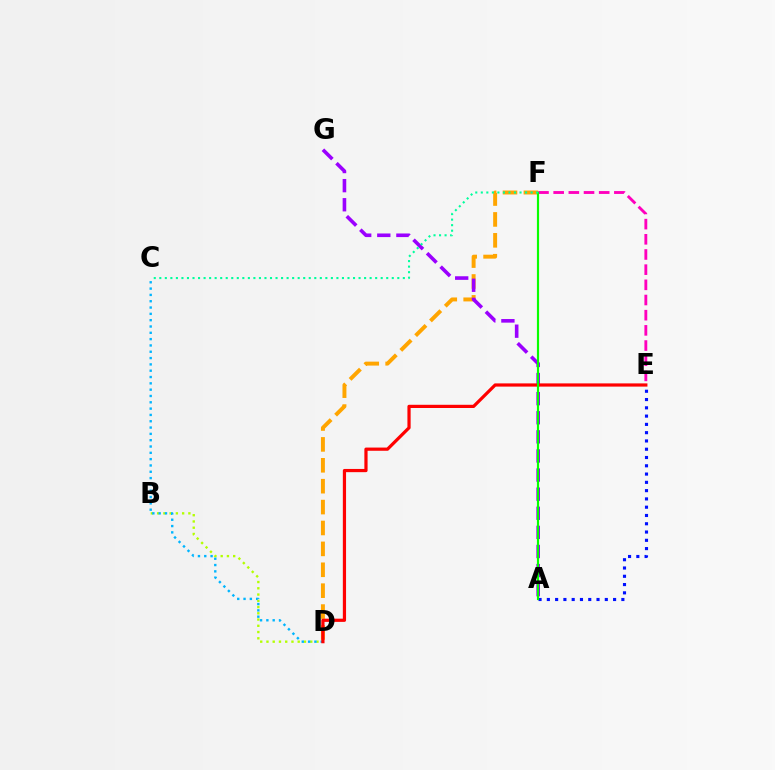{('E', 'F'): [{'color': '#ff00bd', 'line_style': 'dashed', 'thickness': 2.06}], ('B', 'D'): [{'color': '#b3ff00', 'line_style': 'dotted', 'thickness': 1.7}], ('C', 'D'): [{'color': '#00b5ff', 'line_style': 'dotted', 'thickness': 1.72}], ('D', 'F'): [{'color': '#ffa500', 'line_style': 'dashed', 'thickness': 2.84}], ('A', 'G'): [{'color': '#9b00ff', 'line_style': 'dashed', 'thickness': 2.6}], ('D', 'E'): [{'color': '#ff0000', 'line_style': 'solid', 'thickness': 2.31}], ('A', 'E'): [{'color': '#0010ff', 'line_style': 'dotted', 'thickness': 2.25}], ('A', 'F'): [{'color': '#08ff00', 'line_style': 'solid', 'thickness': 1.56}], ('C', 'F'): [{'color': '#00ff9d', 'line_style': 'dotted', 'thickness': 1.5}]}